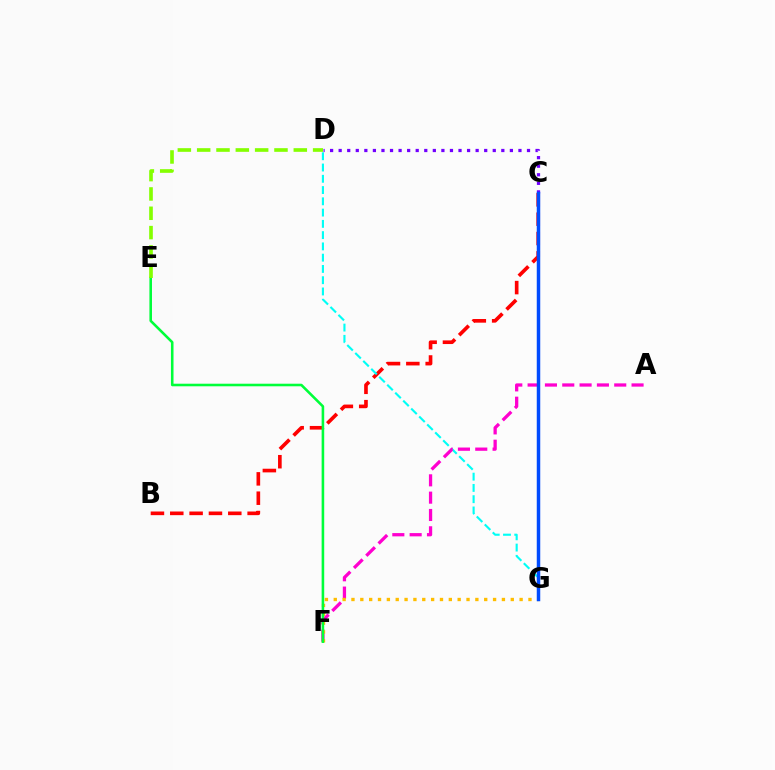{('B', 'C'): [{'color': '#ff0000', 'line_style': 'dashed', 'thickness': 2.63}], ('D', 'G'): [{'color': '#00fff6', 'line_style': 'dashed', 'thickness': 1.53}], ('C', 'D'): [{'color': '#7200ff', 'line_style': 'dotted', 'thickness': 2.33}], ('A', 'F'): [{'color': '#ff00cf', 'line_style': 'dashed', 'thickness': 2.35}], ('F', 'G'): [{'color': '#ffbd00', 'line_style': 'dotted', 'thickness': 2.4}], ('E', 'F'): [{'color': '#00ff39', 'line_style': 'solid', 'thickness': 1.86}], ('C', 'G'): [{'color': '#004bff', 'line_style': 'solid', 'thickness': 2.5}], ('D', 'E'): [{'color': '#84ff00', 'line_style': 'dashed', 'thickness': 2.63}]}